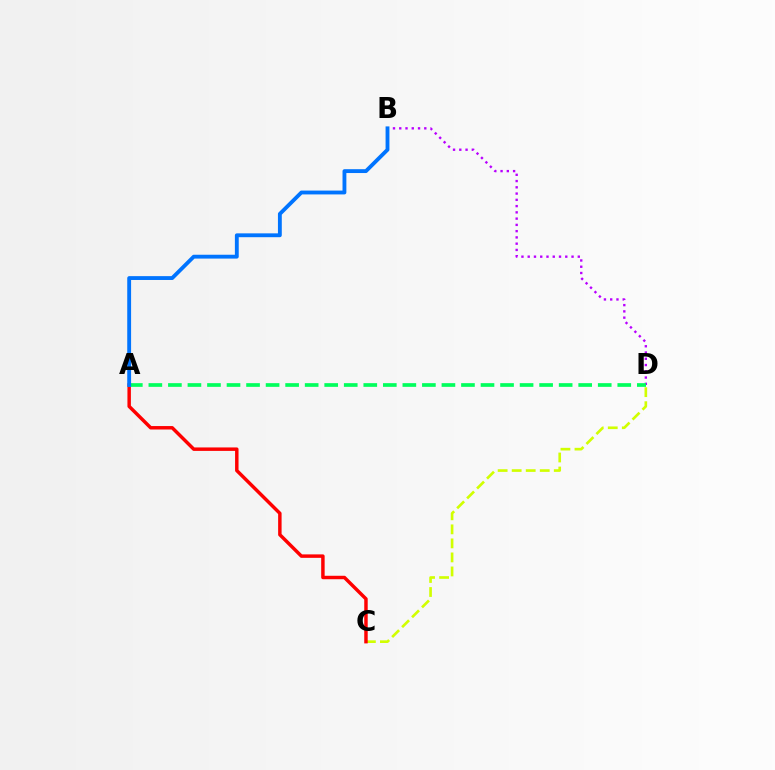{('C', 'D'): [{'color': '#d1ff00', 'line_style': 'dashed', 'thickness': 1.91}], ('A', 'C'): [{'color': '#ff0000', 'line_style': 'solid', 'thickness': 2.49}], ('B', 'D'): [{'color': '#b900ff', 'line_style': 'dotted', 'thickness': 1.7}], ('A', 'D'): [{'color': '#00ff5c', 'line_style': 'dashed', 'thickness': 2.65}], ('A', 'B'): [{'color': '#0074ff', 'line_style': 'solid', 'thickness': 2.77}]}